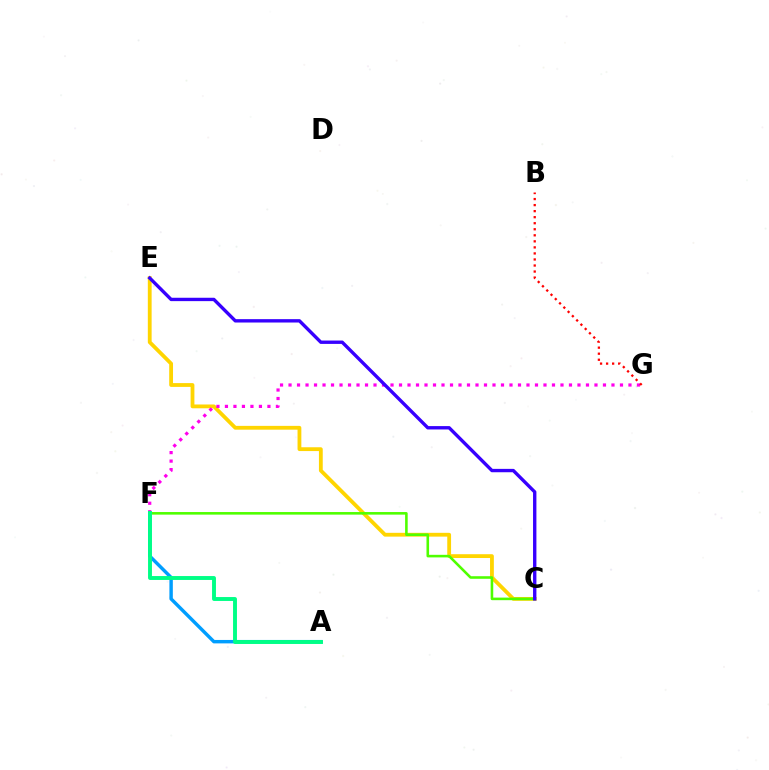{('A', 'F'): [{'color': '#009eff', 'line_style': 'solid', 'thickness': 2.47}, {'color': '#00ff86', 'line_style': 'solid', 'thickness': 2.81}], ('C', 'E'): [{'color': '#ffd500', 'line_style': 'solid', 'thickness': 2.74}, {'color': '#3700ff', 'line_style': 'solid', 'thickness': 2.43}], ('F', 'G'): [{'color': '#ff00ed', 'line_style': 'dotted', 'thickness': 2.31}], ('C', 'F'): [{'color': '#4fff00', 'line_style': 'solid', 'thickness': 1.86}], ('B', 'G'): [{'color': '#ff0000', 'line_style': 'dotted', 'thickness': 1.64}]}